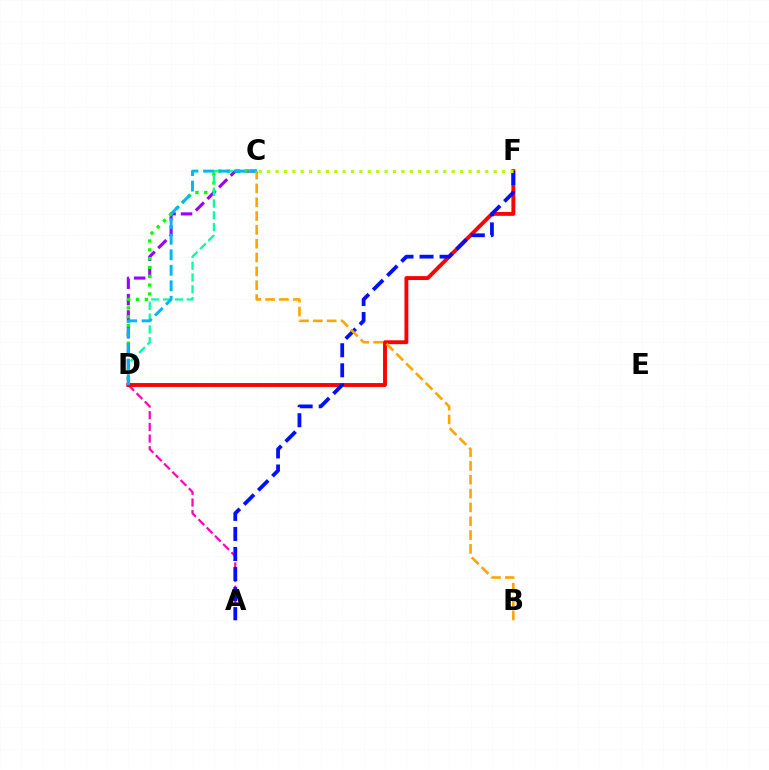{('A', 'D'): [{'color': '#ff00bd', 'line_style': 'dashed', 'thickness': 1.58}], ('D', 'F'): [{'color': '#ff0000', 'line_style': 'solid', 'thickness': 2.79}], ('A', 'F'): [{'color': '#0010ff', 'line_style': 'dashed', 'thickness': 2.72}], ('C', 'D'): [{'color': '#9b00ff', 'line_style': 'dashed', 'thickness': 2.23}, {'color': '#08ff00', 'line_style': 'dotted', 'thickness': 2.4}, {'color': '#00ff9d', 'line_style': 'dashed', 'thickness': 1.61}, {'color': '#00b5ff', 'line_style': 'dashed', 'thickness': 2.11}], ('C', 'F'): [{'color': '#b3ff00', 'line_style': 'dotted', 'thickness': 2.28}], ('B', 'C'): [{'color': '#ffa500', 'line_style': 'dashed', 'thickness': 1.88}]}